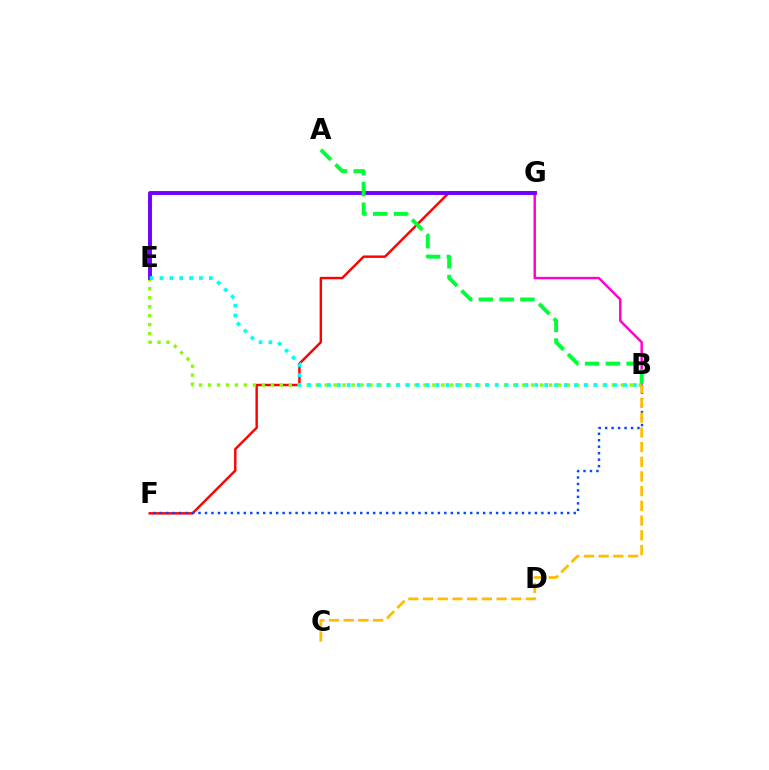{('B', 'G'): [{'color': '#ff00cf', 'line_style': 'solid', 'thickness': 1.77}], ('F', 'G'): [{'color': '#ff0000', 'line_style': 'solid', 'thickness': 1.75}], ('B', 'E'): [{'color': '#84ff00', 'line_style': 'dotted', 'thickness': 2.44}, {'color': '#00fff6', 'line_style': 'dotted', 'thickness': 2.68}], ('E', 'G'): [{'color': '#7200ff', 'line_style': 'solid', 'thickness': 2.81}], ('A', 'B'): [{'color': '#00ff39', 'line_style': 'dashed', 'thickness': 2.82}], ('B', 'F'): [{'color': '#004bff', 'line_style': 'dotted', 'thickness': 1.76}], ('B', 'C'): [{'color': '#ffbd00', 'line_style': 'dashed', 'thickness': 2.0}]}